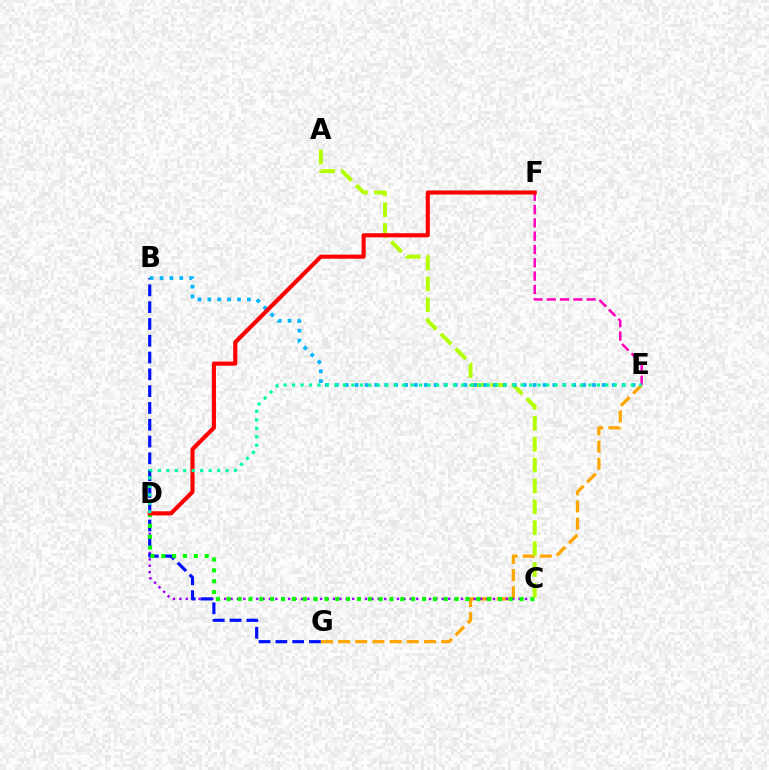{('E', 'G'): [{'color': '#ffa500', 'line_style': 'dashed', 'thickness': 2.33}], ('E', 'F'): [{'color': '#ff00bd', 'line_style': 'dashed', 'thickness': 1.81}], ('C', 'D'): [{'color': '#9b00ff', 'line_style': 'dotted', 'thickness': 1.74}, {'color': '#08ff00', 'line_style': 'dotted', 'thickness': 2.95}], ('B', 'G'): [{'color': '#0010ff', 'line_style': 'dashed', 'thickness': 2.28}], ('A', 'C'): [{'color': '#b3ff00', 'line_style': 'dashed', 'thickness': 2.84}], ('B', 'E'): [{'color': '#00b5ff', 'line_style': 'dotted', 'thickness': 2.69}], ('D', 'F'): [{'color': '#ff0000', 'line_style': 'solid', 'thickness': 2.96}], ('D', 'E'): [{'color': '#00ff9d', 'line_style': 'dotted', 'thickness': 2.3}]}